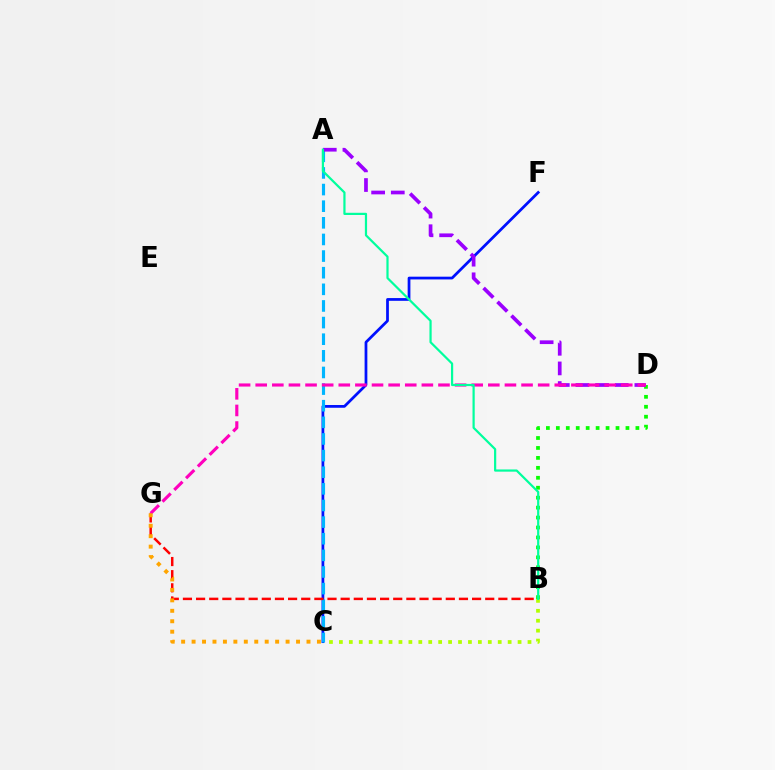{('B', 'D'): [{'color': '#08ff00', 'line_style': 'dotted', 'thickness': 2.7}], ('C', 'F'): [{'color': '#0010ff', 'line_style': 'solid', 'thickness': 1.98}], ('A', 'C'): [{'color': '#00b5ff', 'line_style': 'dashed', 'thickness': 2.26}], ('B', 'G'): [{'color': '#ff0000', 'line_style': 'dashed', 'thickness': 1.79}], ('B', 'C'): [{'color': '#b3ff00', 'line_style': 'dotted', 'thickness': 2.7}], ('A', 'D'): [{'color': '#9b00ff', 'line_style': 'dashed', 'thickness': 2.67}], ('D', 'G'): [{'color': '#ff00bd', 'line_style': 'dashed', 'thickness': 2.26}], ('C', 'G'): [{'color': '#ffa500', 'line_style': 'dotted', 'thickness': 2.84}], ('A', 'B'): [{'color': '#00ff9d', 'line_style': 'solid', 'thickness': 1.59}]}